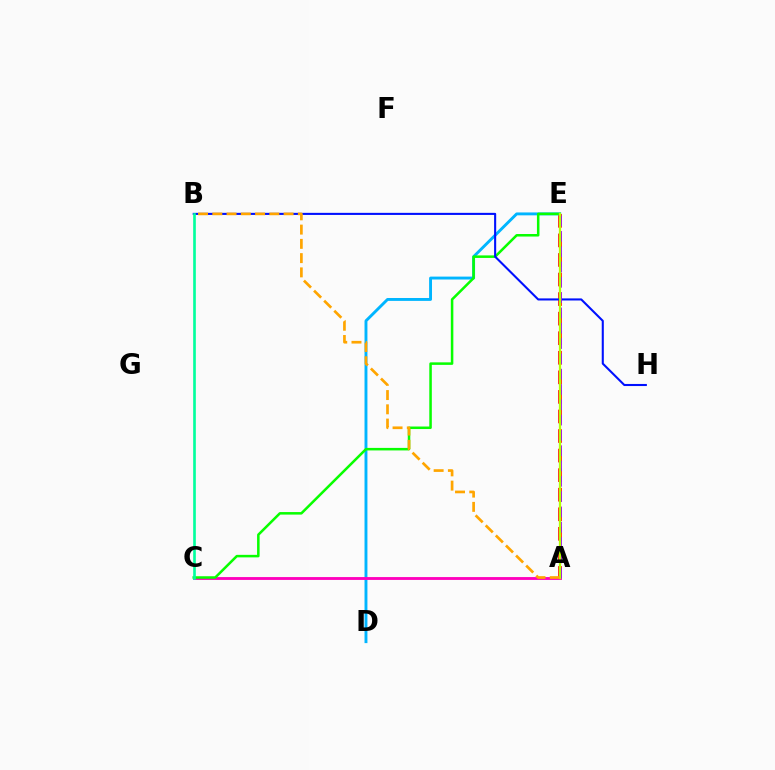{('A', 'E'): [{'color': '#ff0000', 'line_style': 'dashed', 'thickness': 2.66}, {'color': '#9b00ff', 'line_style': 'dashed', 'thickness': 2.08}, {'color': '#b3ff00', 'line_style': 'solid', 'thickness': 1.64}], ('D', 'E'): [{'color': '#00b5ff', 'line_style': 'solid', 'thickness': 2.09}], ('A', 'C'): [{'color': '#ff00bd', 'line_style': 'solid', 'thickness': 2.05}], ('C', 'E'): [{'color': '#08ff00', 'line_style': 'solid', 'thickness': 1.82}], ('B', 'H'): [{'color': '#0010ff', 'line_style': 'solid', 'thickness': 1.5}], ('A', 'B'): [{'color': '#ffa500', 'line_style': 'dashed', 'thickness': 1.94}], ('B', 'C'): [{'color': '#00ff9d', 'line_style': 'solid', 'thickness': 1.91}]}